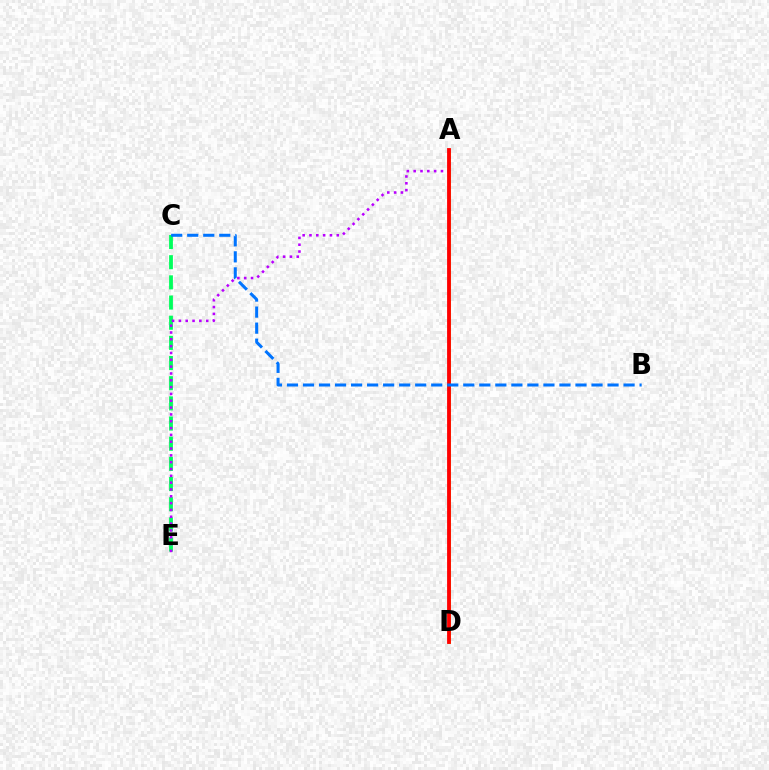{('C', 'E'): [{'color': '#00ff5c', 'line_style': 'dashed', 'thickness': 2.74}], ('A', 'D'): [{'color': '#d1ff00', 'line_style': 'solid', 'thickness': 2.16}, {'color': '#ff0000', 'line_style': 'solid', 'thickness': 2.75}], ('A', 'E'): [{'color': '#b900ff', 'line_style': 'dotted', 'thickness': 1.85}], ('B', 'C'): [{'color': '#0074ff', 'line_style': 'dashed', 'thickness': 2.18}]}